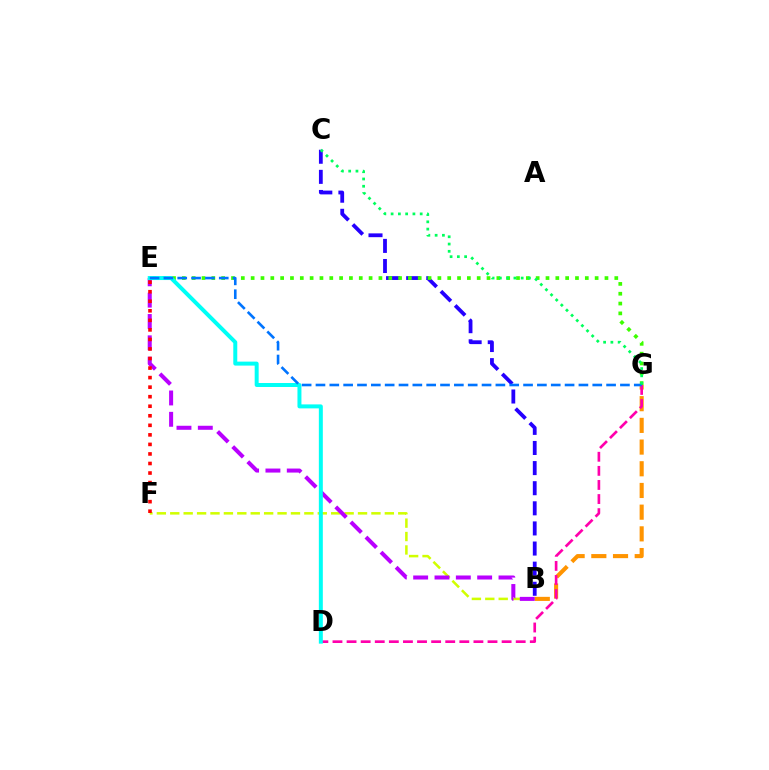{('B', 'G'): [{'color': '#ff9400', 'line_style': 'dashed', 'thickness': 2.95}], ('B', 'C'): [{'color': '#2500ff', 'line_style': 'dashed', 'thickness': 2.73}], ('B', 'F'): [{'color': '#d1ff00', 'line_style': 'dashed', 'thickness': 1.82}], ('D', 'G'): [{'color': '#ff00ac', 'line_style': 'dashed', 'thickness': 1.91}], ('E', 'G'): [{'color': '#3dff00', 'line_style': 'dotted', 'thickness': 2.67}, {'color': '#0074ff', 'line_style': 'dashed', 'thickness': 1.88}], ('B', 'E'): [{'color': '#b900ff', 'line_style': 'dashed', 'thickness': 2.9}], ('D', 'E'): [{'color': '#00fff6', 'line_style': 'solid', 'thickness': 2.86}], ('E', 'F'): [{'color': '#ff0000', 'line_style': 'dotted', 'thickness': 2.59}], ('C', 'G'): [{'color': '#00ff5c', 'line_style': 'dotted', 'thickness': 1.97}]}